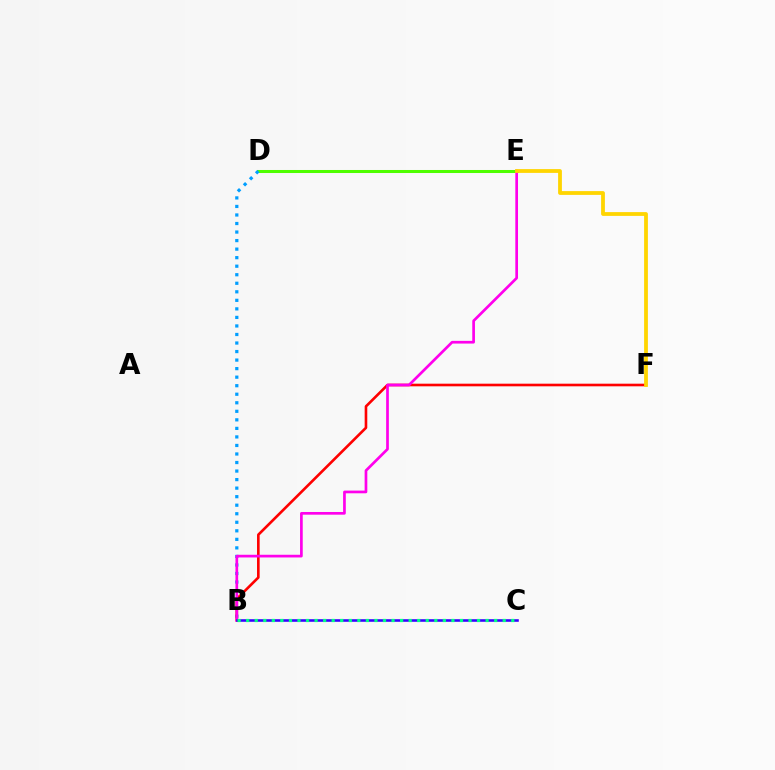{('D', 'E'): [{'color': '#4fff00', 'line_style': 'solid', 'thickness': 2.18}], ('B', 'D'): [{'color': '#009eff', 'line_style': 'dotted', 'thickness': 2.32}], ('B', 'F'): [{'color': '#ff0000', 'line_style': 'solid', 'thickness': 1.89}], ('B', 'E'): [{'color': '#ff00ed', 'line_style': 'solid', 'thickness': 1.94}], ('B', 'C'): [{'color': '#3700ff', 'line_style': 'solid', 'thickness': 1.86}, {'color': '#00ff86', 'line_style': 'dotted', 'thickness': 2.32}], ('E', 'F'): [{'color': '#ffd500', 'line_style': 'solid', 'thickness': 2.73}]}